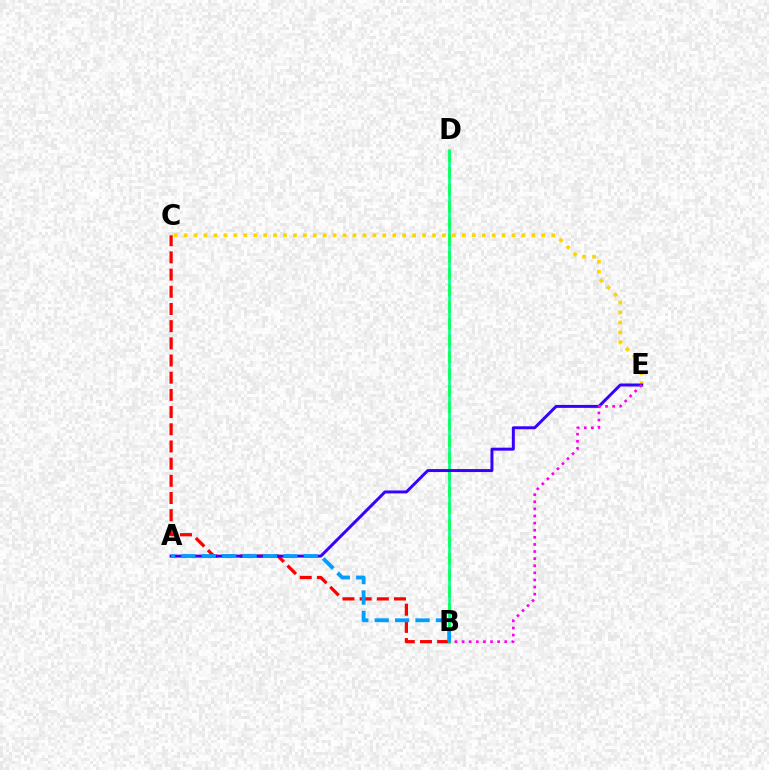{('B', 'D'): [{'color': '#4fff00', 'line_style': 'dashed', 'thickness': 2.28}, {'color': '#00ff86', 'line_style': 'solid', 'thickness': 1.85}], ('B', 'C'): [{'color': '#ff0000', 'line_style': 'dashed', 'thickness': 2.33}], ('C', 'E'): [{'color': '#ffd500', 'line_style': 'dotted', 'thickness': 2.7}], ('A', 'E'): [{'color': '#3700ff', 'line_style': 'solid', 'thickness': 2.14}], ('B', 'E'): [{'color': '#ff00ed', 'line_style': 'dotted', 'thickness': 1.93}], ('A', 'B'): [{'color': '#009eff', 'line_style': 'dashed', 'thickness': 2.77}]}